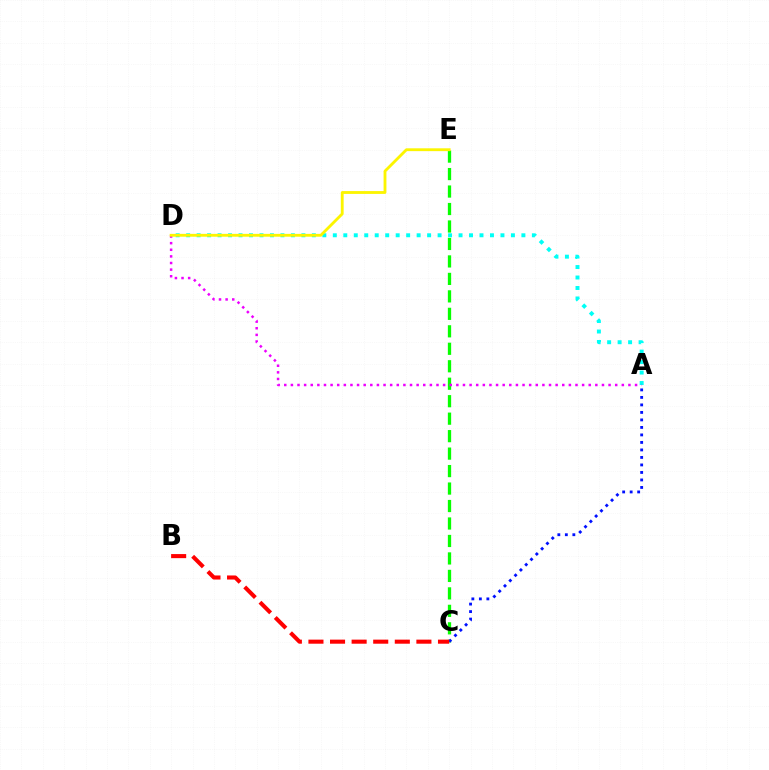{('C', 'E'): [{'color': '#08ff00', 'line_style': 'dashed', 'thickness': 2.37}], ('A', 'D'): [{'color': '#00fff6', 'line_style': 'dotted', 'thickness': 2.85}, {'color': '#ee00ff', 'line_style': 'dotted', 'thickness': 1.8}], ('A', 'C'): [{'color': '#0010ff', 'line_style': 'dotted', 'thickness': 2.04}], ('D', 'E'): [{'color': '#fcf500', 'line_style': 'solid', 'thickness': 2.04}], ('B', 'C'): [{'color': '#ff0000', 'line_style': 'dashed', 'thickness': 2.93}]}